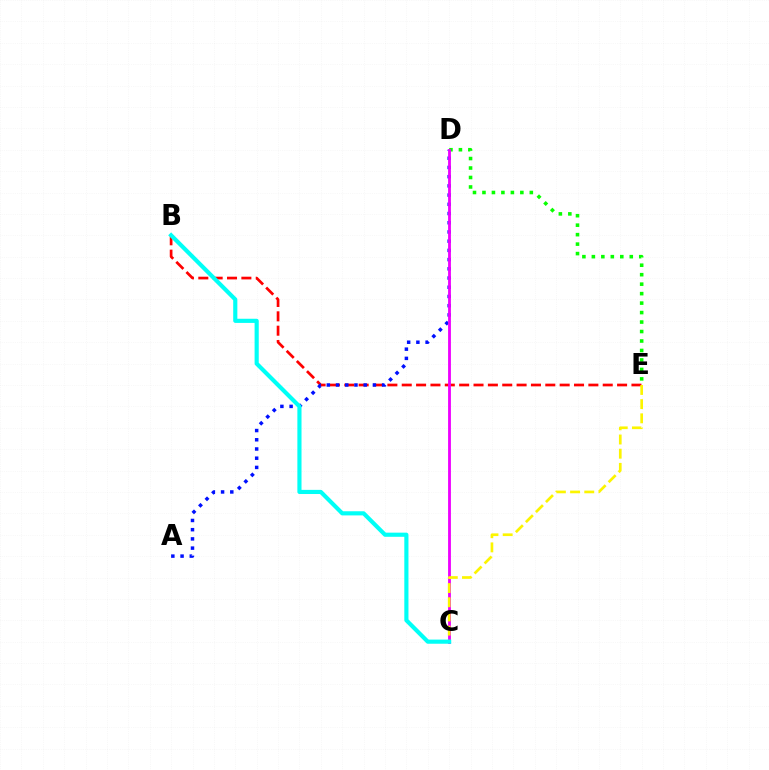{('B', 'E'): [{'color': '#ff0000', 'line_style': 'dashed', 'thickness': 1.95}], ('A', 'D'): [{'color': '#0010ff', 'line_style': 'dotted', 'thickness': 2.5}], ('D', 'E'): [{'color': '#08ff00', 'line_style': 'dotted', 'thickness': 2.57}], ('C', 'D'): [{'color': '#ee00ff', 'line_style': 'solid', 'thickness': 2.04}], ('C', 'E'): [{'color': '#fcf500', 'line_style': 'dashed', 'thickness': 1.93}], ('B', 'C'): [{'color': '#00fff6', 'line_style': 'solid', 'thickness': 2.98}]}